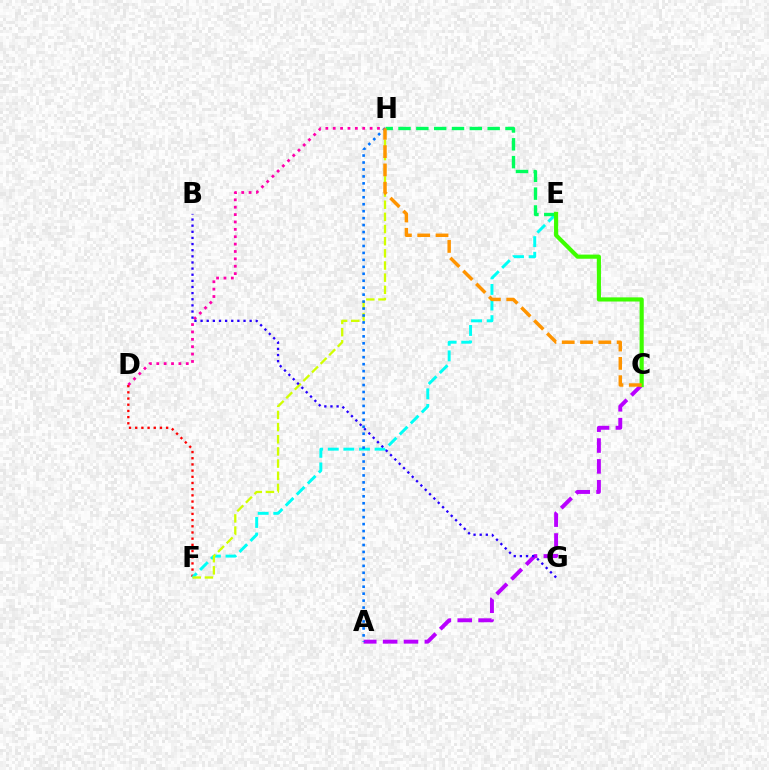{('D', 'F'): [{'color': '#ff0000', 'line_style': 'dotted', 'thickness': 1.68}], ('D', 'H'): [{'color': '#ff00ac', 'line_style': 'dotted', 'thickness': 2.01}], ('E', 'F'): [{'color': '#00fff6', 'line_style': 'dashed', 'thickness': 2.12}], ('A', 'C'): [{'color': '#b900ff', 'line_style': 'dashed', 'thickness': 2.84}], ('F', 'H'): [{'color': '#d1ff00', 'line_style': 'dashed', 'thickness': 1.65}], ('E', 'H'): [{'color': '#00ff5c', 'line_style': 'dashed', 'thickness': 2.42}], ('B', 'G'): [{'color': '#2500ff', 'line_style': 'dotted', 'thickness': 1.67}], ('C', 'E'): [{'color': '#3dff00', 'line_style': 'solid', 'thickness': 2.99}], ('A', 'H'): [{'color': '#0074ff', 'line_style': 'dotted', 'thickness': 1.89}], ('C', 'H'): [{'color': '#ff9400', 'line_style': 'dashed', 'thickness': 2.49}]}